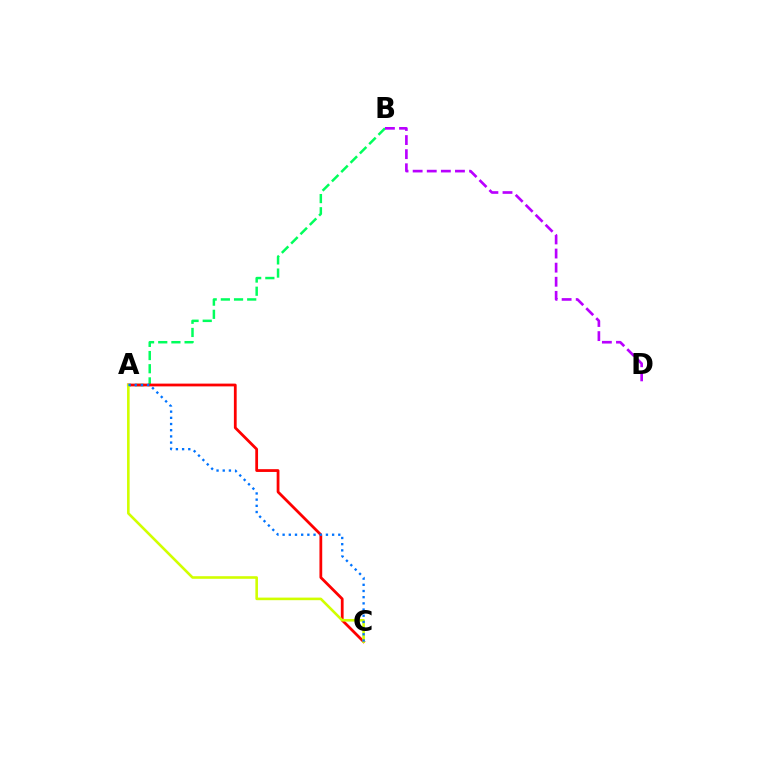{('A', 'B'): [{'color': '#00ff5c', 'line_style': 'dashed', 'thickness': 1.79}], ('A', 'C'): [{'color': '#ff0000', 'line_style': 'solid', 'thickness': 2.0}, {'color': '#d1ff00', 'line_style': 'solid', 'thickness': 1.87}, {'color': '#0074ff', 'line_style': 'dotted', 'thickness': 1.68}], ('B', 'D'): [{'color': '#b900ff', 'line_style': 'dashed', 'thickness': 1.92}]}